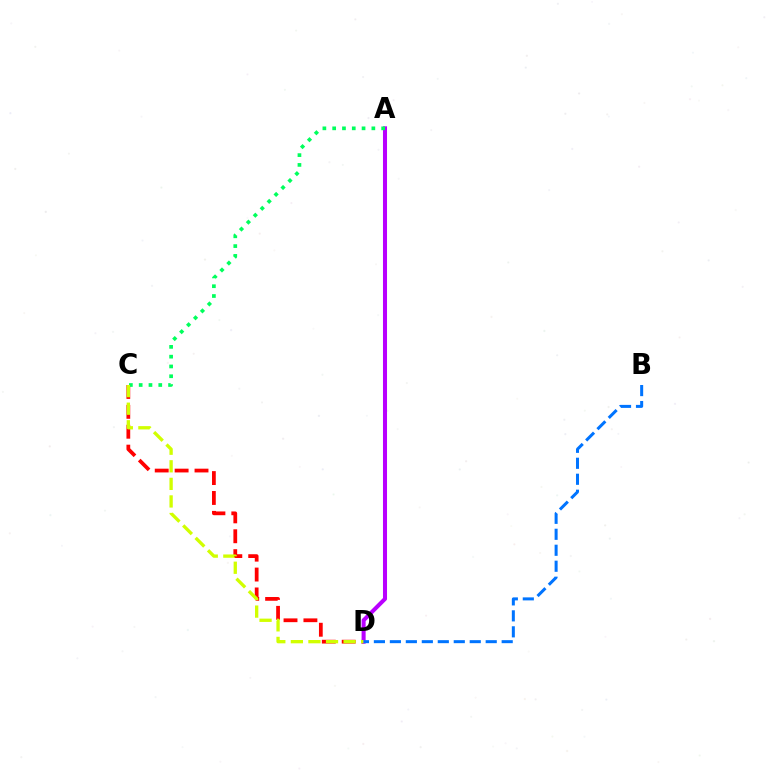{('C', 'D'): [{'color': '#ff0000', 'line_style': 'dashed', 'thickness': 2.7}, {'color': '#d1ff00', 'line_style': 'dashed', 'thickness': 2.39}], ('A', 'D'): [{'color': '#b900ff', 'line_style': 'solid', 'thickness': 2.91}], ('A', 'C'): [{'color': '#00ff5c', 'line_style': 'dotted', 'thickness': 2.66}], ('B', 'D'): [{'color': '#0074ff', 'line_style': 'dashed', 'thickness': 2.17}]}